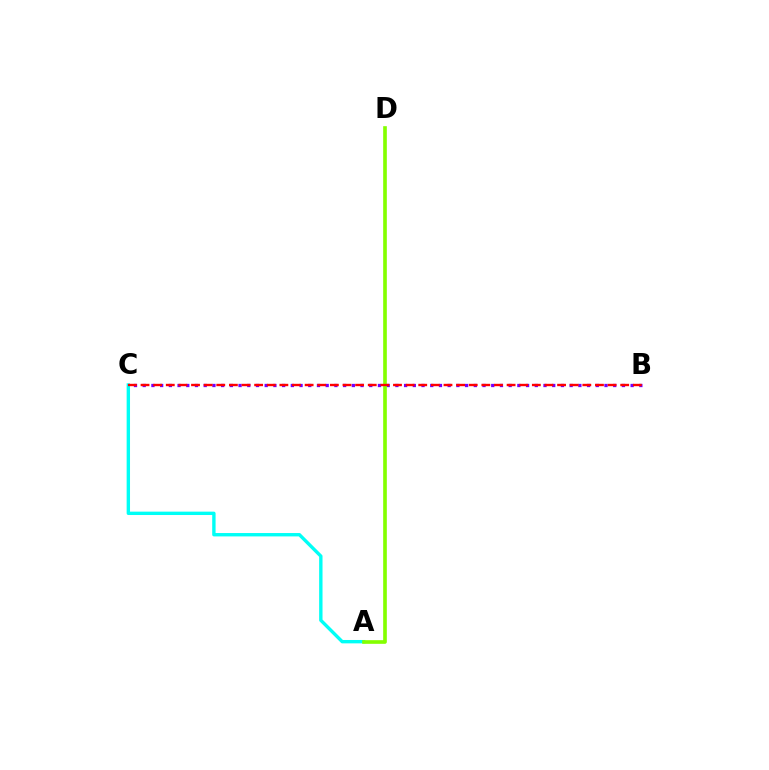{('B', 'C'): [{'color': '#7200ff', 'line_style': 'dotted', 'thickness': 2.37}, {'color': '#ff0000', 'line_style': 'dashed', 'thickness': 1.71}], ('A', 'C'): [{'color': '#00fff6', 'line_style': 'solid', 'thickness': 2.43}], ('A', 'D'): [{'color': '#84ff00', 'line_style': 'solid', 'thickness': 2.63}]}